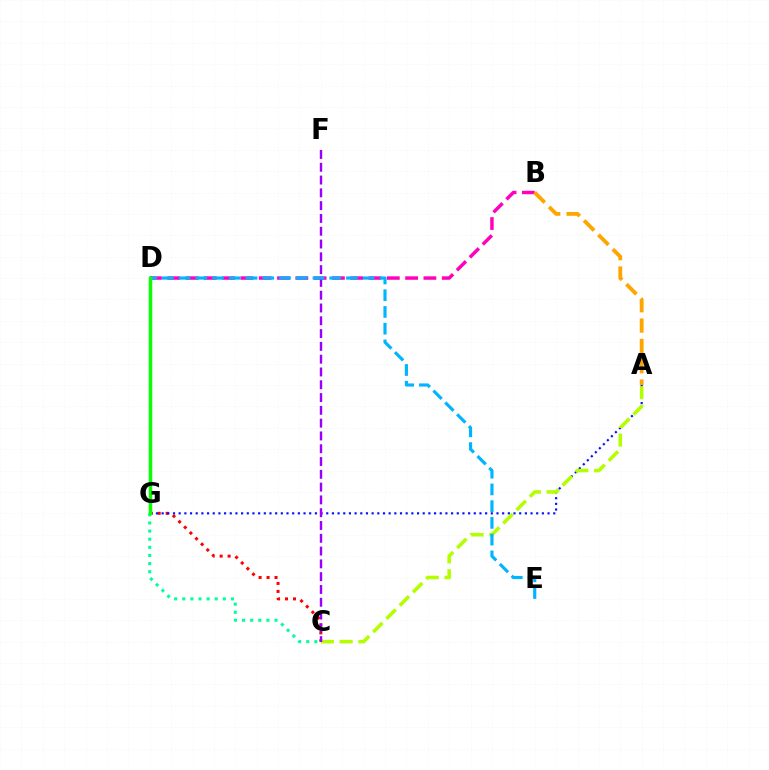{('C', 'G'): [{'color': '#ff0000', 'line_style': 'dotted', 'thickness': 2.16}, {'color': '#00ff9d', 'line_style': 'dotted', 'thickness': 2.21}], ('A', 'G'): [{'color': '#0010ff', 'line_style': 'dotted', 'thickness': 1.54}], ('A', 'C'): [{'color': '#b3ff00', 'line_style': 'dashed', 'thickness': 2.55}], ('B', 'D'): [{'color': '#ff00bd', 'line_style': 'dashed', 'thickness': 2.49}], ('C', 'F'): [{'color': '#9b00ff', 'line_style': 'dashed', 'thickness': 1.74}], ('D', 'E'): [{'color': '#00b5ff', 'line_style': 'dashed', 'thickness': 2.27}], ('A', 'B'): [{'color': '#ffa500', 'line_style': 'dashed', 'thickness': 2.76}], ('D', 'G'): [{'color': '#08ff00', 'line_style': 'solid', 'thickness': 2.51}]}